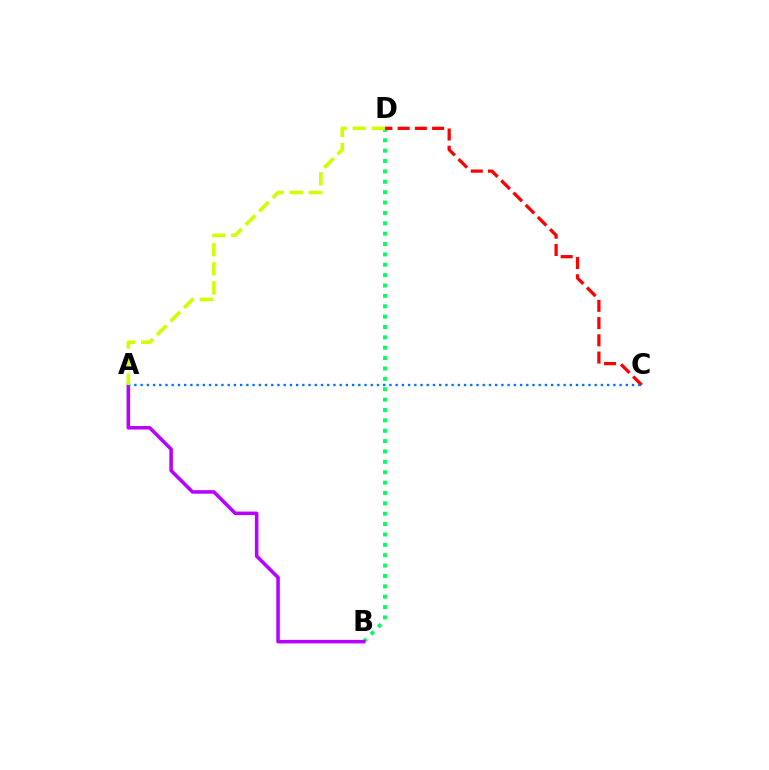{('B', 'D'): [{'color': '#00ff5c', 'line_style': 'dotted', 'thickness': 2.82}], ('A', 'B'): [{'color': '#b900ff', 'line_style': 'solid', 'thickness': 2.55}], ('C', 'D'): [{'color': '#ff0000', 'line_style': 'dashed', 'thickness': 2.34}], ('A', 'C'): [{'color': '#0074ff', 'line_style': 'dotted', 'thickness': 1.69}], ('A', 'D'): [{'color': '#d1ff00', 'line_style': 'dashed', 'thickness': 2.59}]}